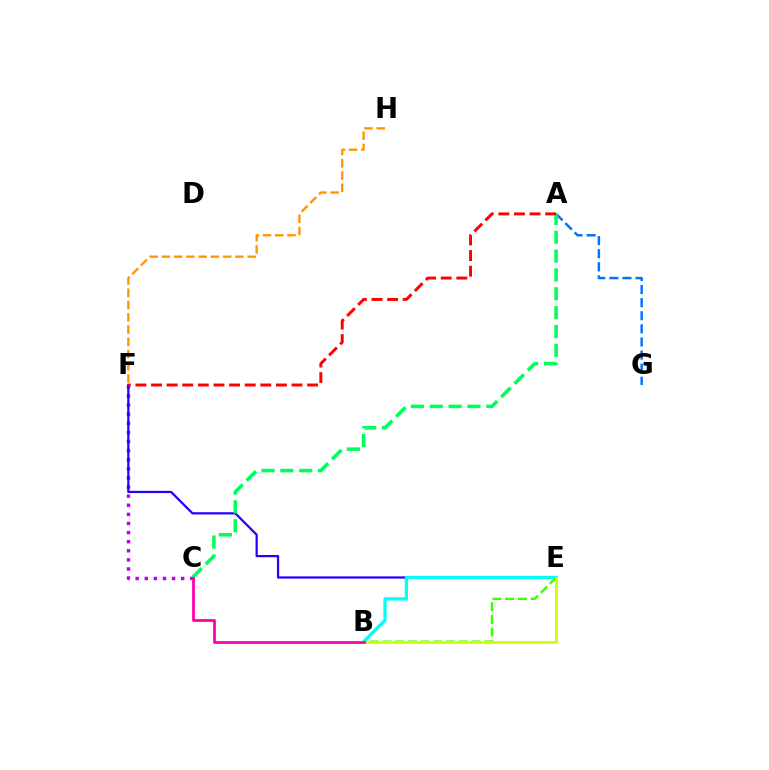{('F', 'H'): [{'color': '#ff9400', 'line_style': 'dashed', 'thickness': 1.66}], ('A', 'G'): [{'color': '#0074ff', 'line_style': 'dashed', 'thickness': 1.78}], ('C', 'F'): [{'color': '#b900ff', 'line_style': 'dotted', 'thickness': 2.47}], ('E', 'F'): [{'color': '#2500ff', 'line_style': 'solid', 'thickness': 1.61}], ('B', 'E'): [{'color': '#00fff6', 'line_style': 'solid', 'thickness': 2.35}, {'color': '#3dff00', 'line_style': 'dashed', 'thickness': 1.73}, {'color': '#d1ff00', 'line_style': 'solid', 'thickness': 2.08}], ('A', 'C'): [{'color': '#00ff5c', 'line_style': 'dashed', 'thickness': 2.56}], ('B', 'C'): [{'color': '#ff00ac', 'line_style': 'solid', 'thickness': 2.01}], ('A', 'F'): [{'color': '#ff0000', 'line_style': 'dashed', 'thickness': 2.12}]}